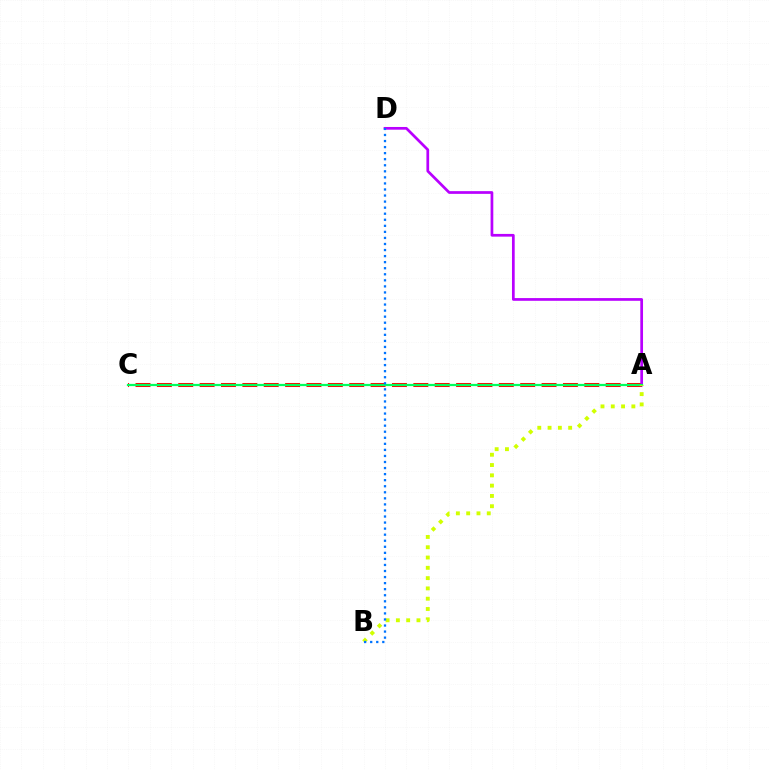{('A', 'C'): [{'color': '#ff0000', 'line_style': 'dashed', 'thickness': 2.9}, {'color': '#00ff5c', 'line_style': 'solid', 'thickness': 1.6}], ('A', 'D'): [{'color': '#b900ff', 'line_style': 'solid', 'thickness': 1.96}], ('A', 'B'): [{'color': '#d1ff00', 'line_style': 'dotted', 'thickness': 2.8}], ('B', 'D'): [{'color': '#0074ff', 'line_style': 'dotted', 'thickness': 1.65}]}